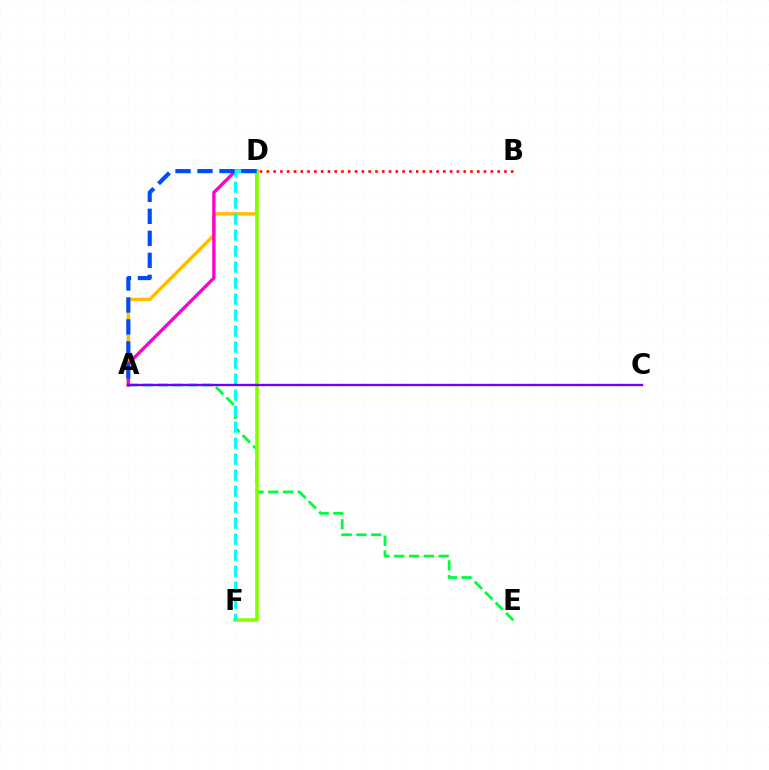{('A', 'D'): [{'color': '#ffbd00', 'line_style': 'solid', 'thickness': 2.48}, {'color': '#ff00cf', 'line_style': 'solid', 'thickness': 2.38}, {'color': '#004bff', 'line_style': 'dashed', 'thickness': 2.99}], ('A', 'E'): [{'color': '#00ff39', 'line_style': 'dashed', 'thickness': 2.01}], ('D', 'F'): [{'color': '#84ff00', 'line_style': 'solid', 'thickness': 2.57}, {'color': '#00fff6', 'line_style': 'dashed', 'thickness': 2.17}], ('B', 'D'): [{'color': '#ff0000', 'line_style': 'dotted', 'thickness': 1.84}], ('A', 'C'): [{'color': '#7200ff', 'line_style': 'solid', 'thickness': 1.68}]}